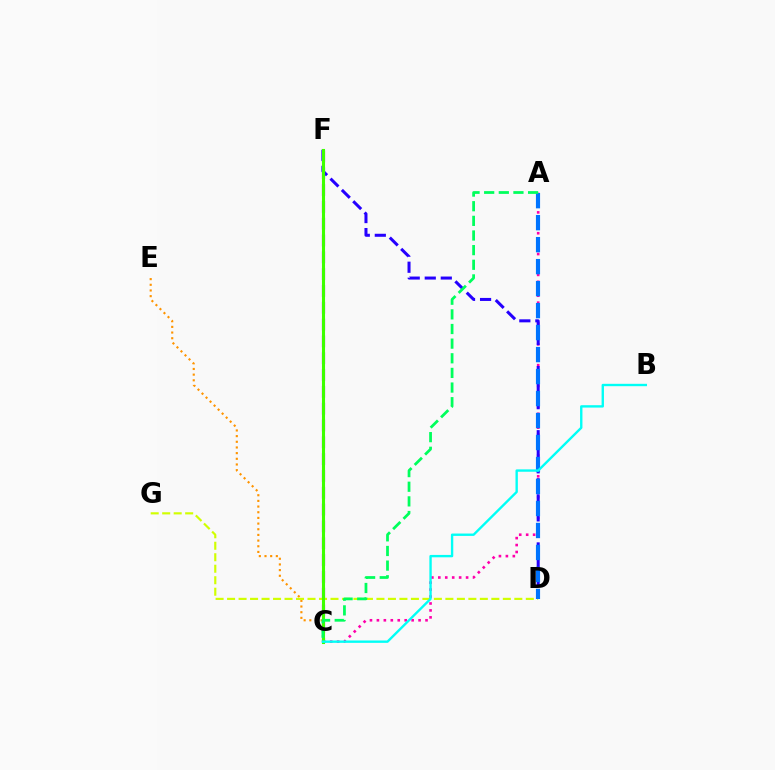{('A', 'C'): [{'color': '#ff00ac', 'line_style': 'dotted', 'thickness': 1.89}, {'color': '#00ff5c', 'line_style': 'dashed', 'thickness': 1.99}], ('C', 'F'): [{'color': '#b900ff', 'line_style': 'dashed', 'thickness': 2.28}, {'color': '#ff0000', 'line_style': 'dashed', 'thickness': 2.03}, {'color': '#3dff00', 'line_style': 'solid', 'thickness': 2.22}], ('C', 'E'): [{'color': '#ff9400', 'line_style': 'dotted', 'thickness': 1.54}], ('D', 'F'): [{'color': '#2500ff', 'line_style': 'dashed', 'thickness': 2.18}], ('D', 'G'): [{'color': '#d1ff00', 'line_style': 'dashed', 'thickness': 1.56}], ('A', 'D'): [{'color': '#0074ff', 'line_style': 'dashed', 'thickness': 2.99}], ('B', 'C'): [{'color': '#00fff6', 'line_style': 'solid', 'thickness': 1.71}]}